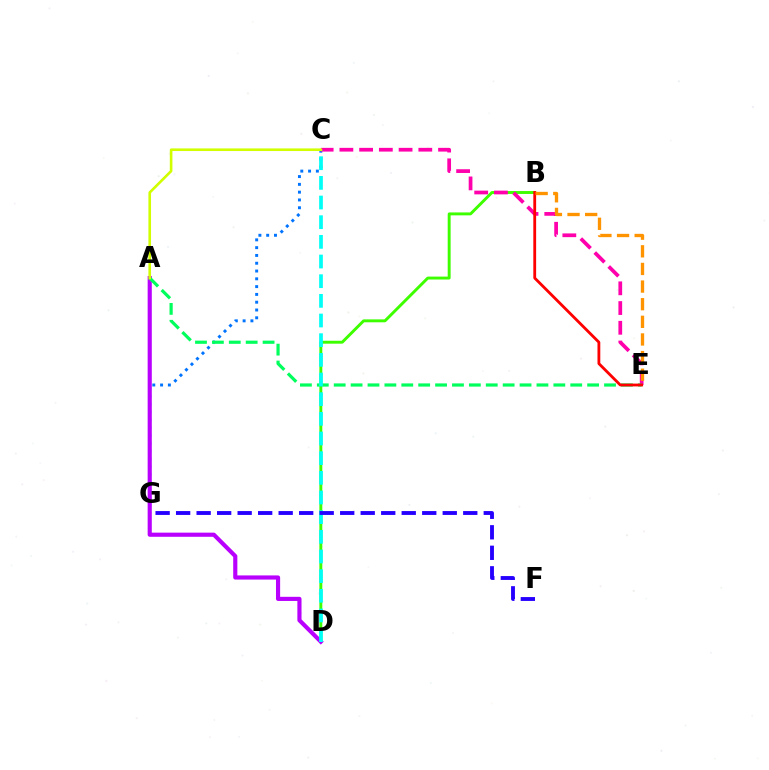{('B', 'D'): [{'color': '#3dff00', 'line_style': 'solid', 'thickness': 2.1}], ('C', 'G'): [{'color': '#0074ff', 'line_style': 'dotted', 'thickness': 2.12}], ('A', 'D'): [{'color': '#b900ff', 'line_style': 'solid', 'thickness': 2.98}], ('C', 'E'): [{'color': '#ff00ac', 'line_style': 'dashed', 'thickness': 2.68}], ('A', 'E'): [{'color': '#00ff5c', 'line_style': 'dashed', 'thickness': 2.3}], ('B', 'E'): [{'color': '#ff0000', 'line_style': 'solid', 'thickness': 2.02}, {'color': '#ff9400', 'line_style': 'dashed', 'thickness': 2.39}], ('C', 'D'): [{'color': '#00fff6', 'line_style': 'dashed', 'thickness': 2.67}], ('A', 'C'): [{'color': '#d1ff00', 'line_style': 'solid', 'thickness': 1.89}], ('F', 'G'): [{'color': '#2500ff', 'line_style': 'dashed', 'thickness': 2.79}]}